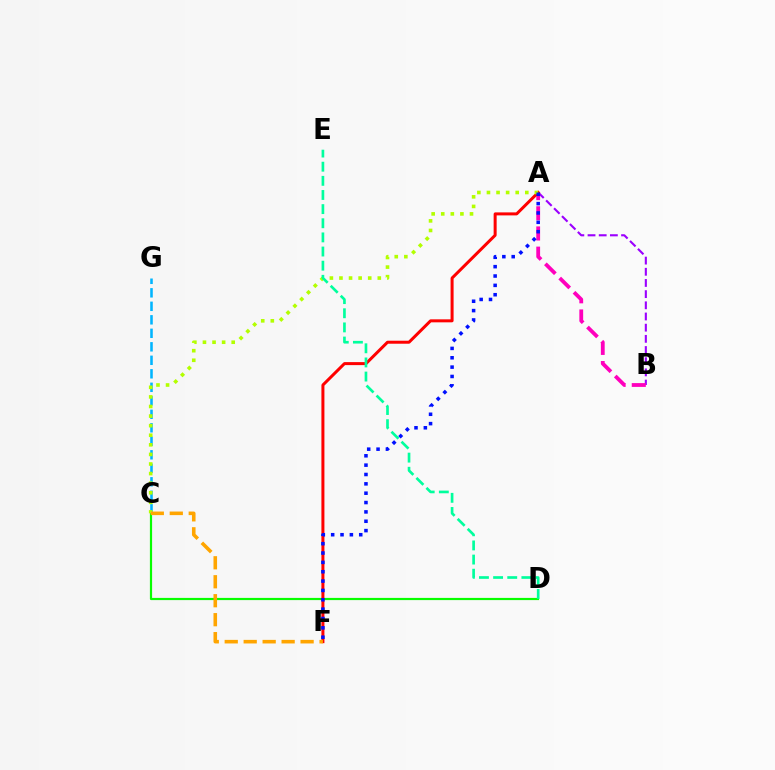{('A', 'B'): [{'color': '#9b00ff', 'line_style': 'dashed', 'thickness': 1.52}, {'color': '#ff00bd', 'line_style': 'dashed', 'thickness': 2.74}], ('C', 'G'): [{'color': '#00b5ff', 'line_style': 'dashed', 'thickness': 1.83}], ('C', 'D'): [{'color': '#08ff00', 'line_style': 'solid', 'thickness': 1.58}], ('A', 'F'): [{'color': '#ff0000', 'line_style': 'solid', 'thickness': 2.16}, {'color': '#0010ff', 'line_style': 'dotted', 'thickness': 2.54}], ('A', 'C'): [{'color': '#b3ff00', 'line_style': 'dotted', 'thickness': 2.6}], ('D', 'E'): [{'color': '#00ff9d', 'line_style': 'dashed', 'thickness': 1.92}], ('C', 'F'): [{'color': '#ffa500', 'line_style': 'dashed', 'thickness': 2.58}]}